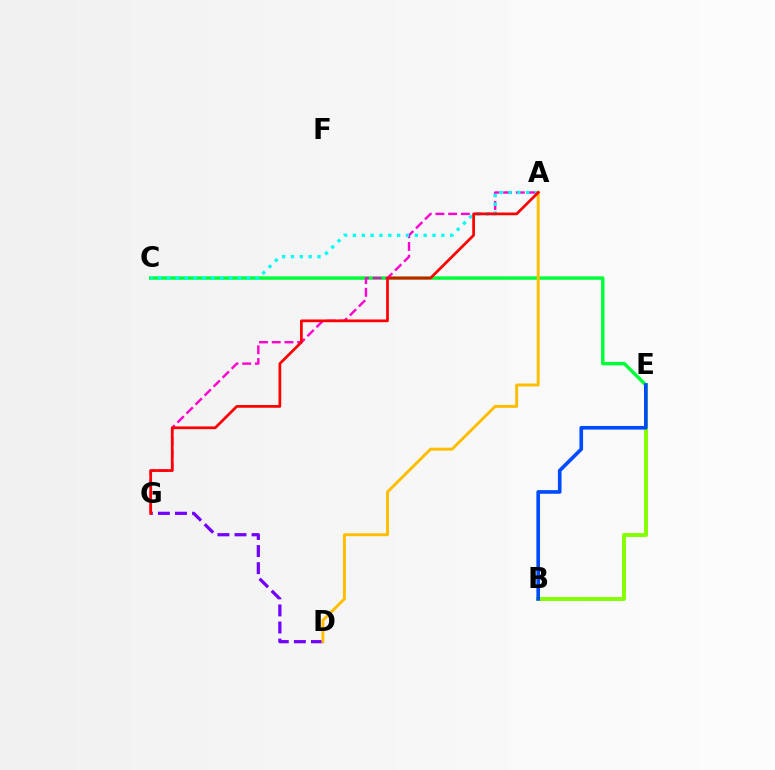{('C', 'E'): [{'color': '#00ff39', 'line_style': 'solid', 'thickness': 2.48}], ('A', 'G'): [{'color': '#ff00cf', 'line_style': 'dashed', 'thickness': 1.73}, {'color': '#ff0000', 'line_style': 'solid', 'thickness': 1.96}], ('A', 'C'): [{'color': '#00fff6', 'line_style': 'dotted', 'thickness': 2.4}], ('B', 'E'): [{'color': '#84ff00', 'line_style': 'solid', 'thickness': 2.83}, {'color': '#004bff', 'line_style': 'solid', 'thickness': 2.62}], ('D', 'G'): [{'color': '#7200ff', 'line_style': 'dashed', 'thickness': 2.32}], ('A', 'D'): [{'color': '#ffbd00', 'line_style': 'solid', 'thickness': 2.1}]}